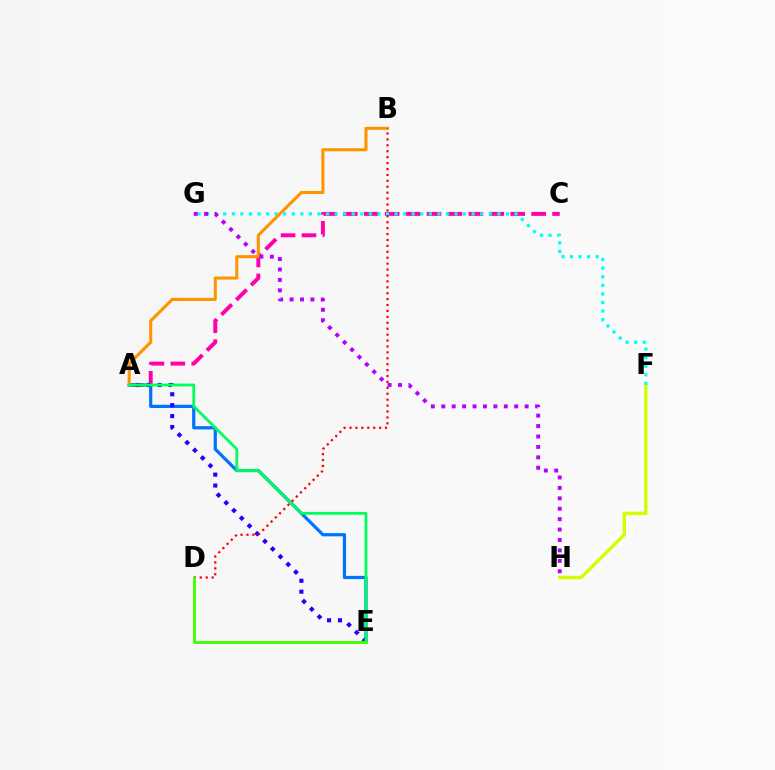{('F', 'H'): [{'color': '#d1ff00', 'line_style': 'solid', 'thickness': 2.44}], ('A', 'C'): [{'color': '#ff00ac', 'line_style': 'dashed', 'thickness': 2.84}], ('F', 'G'): [{'color': '#00fff6', 'line_style': 'dotted', 'thickness': 2.33}], ('A', 'E'): [{'color': '#0074ff', 'line_style': 'solid', 'thickness': 2.32}, {'color': '#2500ff', 'line_style': 'dotted', 'thickness': 2.97}, {'color': '#00ff5c', 'line_style': 'solid', 'thickness': 2.01}], ('A', 'B'): [{'color': '#ff9400', 'line_style': 'solid', 'thickness': 2.22}], ('B', 'D'): [{'color': '#ff0000', 'line_style': 'dotted', 'thickness': 1.61}], ('D', 'E'): [{'color': '#3dff00', 'line_style': 'solid', 'thickness': 2.06}], ('G', 'H'): [{'color': '#b900ff', 'line_style': 'dotted', 'thickness': 2.83}]}